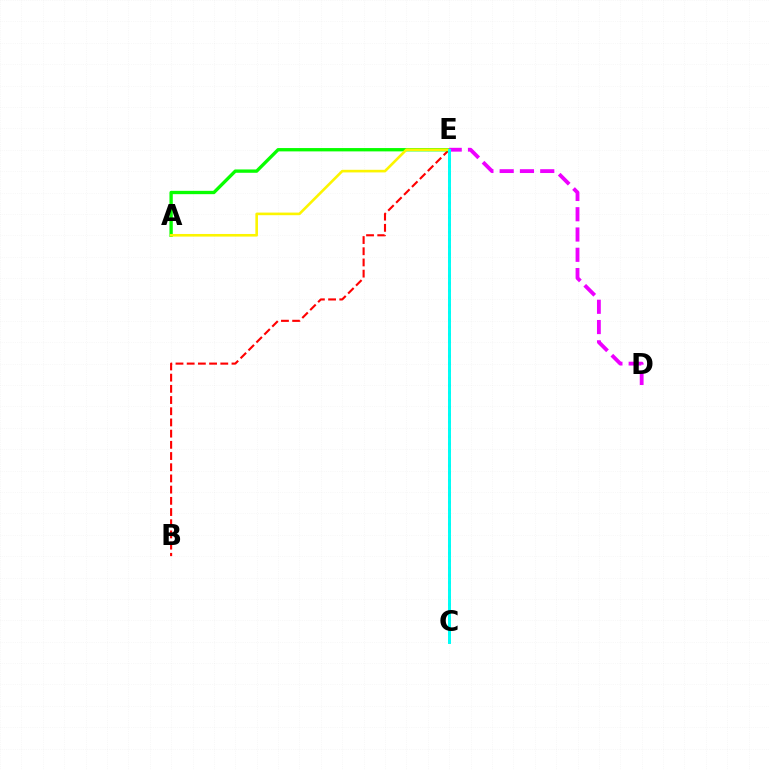{('B', 'E'): [{'color': '#ff0000', 'line_style': 'dashed', 'thickness': 1.52}], ('A', 'E'): [{'color': '#08ff00', 'line_style': 'solid', 'thickness': 2.4}, {'color': '#fcf500', 'line_style': 'solid', 'thickness': 1.88}], ('C', 'E'): [{'color': '#0010ff', 'line_style': 'dotted', 'thickness': 1.98}, {'color': '#00fff6', 'line_style': 'solid', 'thickness': 2.14}], ('D', 'E'): [{'color': '#ee00ff', 'line_style': 'dashed', 'thickness': 2.76}]}